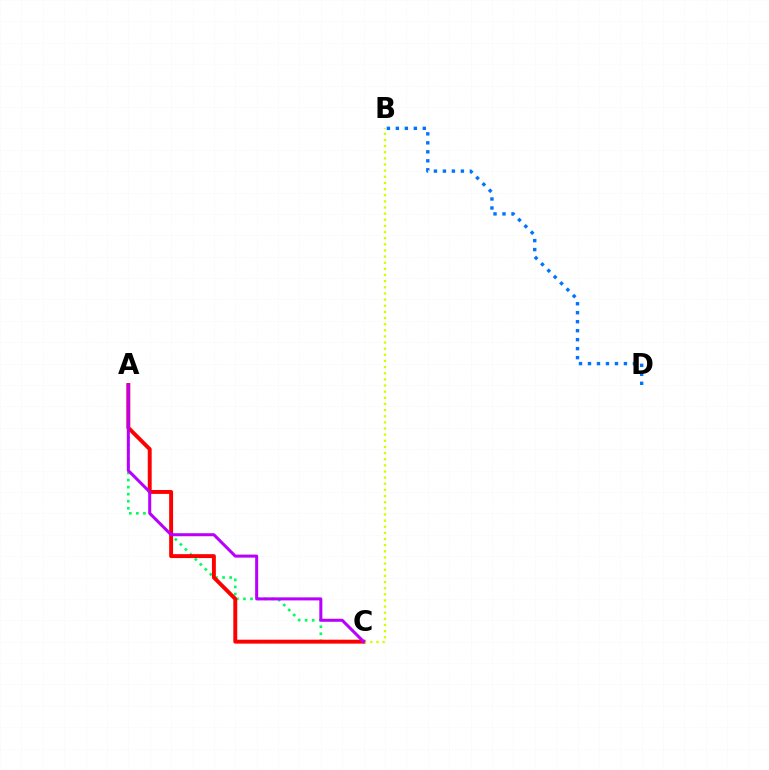{('A', 'C'): [{'color': '#00ff5c', 'line_style': 'dotted', 'thickness': 1.92}, {'color': '#ff0000', 'line_style': 'solid', 'thickness': 2.82}, {'color': '#b900ff', 'line_style': 'solid', 'thickness': 2.18}], ('B', 'C'): [{'color': '#d1ff00', 'line_style': 'dotted', 'thickness': 1.67}], ('B', 'D'): [{'color': '#0074ff', 'line_style': 'dotted', 'thickness': 2.44}]}